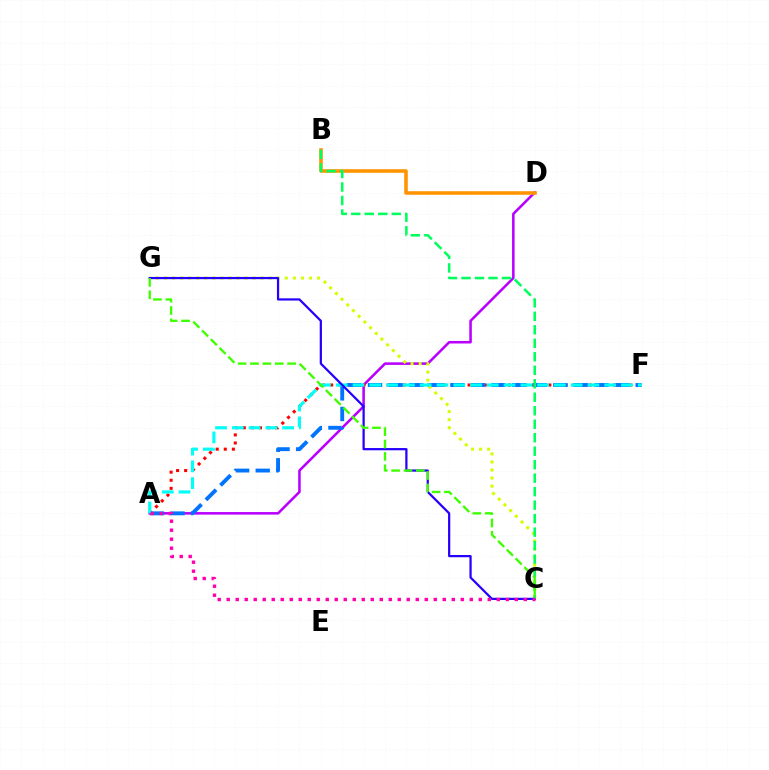{('A', 'D'): [{'color': '#b900ff', 'line_style': 'solid', 'thickness': 1.84}], ('A', 'F'): [{'color': '#ff0000', 'line_style': 'dotted', 'thickness': 2.2}, {'color': '#0074ff', 'line_style': 'dashed', 'thickness': 2.8}, {'color': '#00fff6', 'line_style': 'dashed', 'thickness': 2.28}], ('C', 'G'): [{'color': '#d1ff00', 'line_style': 'dotted', 'thickness': 2.19}, {'color': '#2500ff', 'line_style': 'solid', 'thickness': 1.6}, {'color': '#3dff00', 'line_style': 'dashed', 'thickness': 1.68}], ('B', 'D'): [{'color': '#ff9400', 'line_style': 'solid', 'thickness': 2.58}], ('B', 'C'): [{'color': '#00ff5c', 'line_style': 'dashed', 'thickness': 1.83}], ('A', 'C'): [{'color': '#ff00ac', 'line_style': 'dotted', 'thickness': 2.45}]}